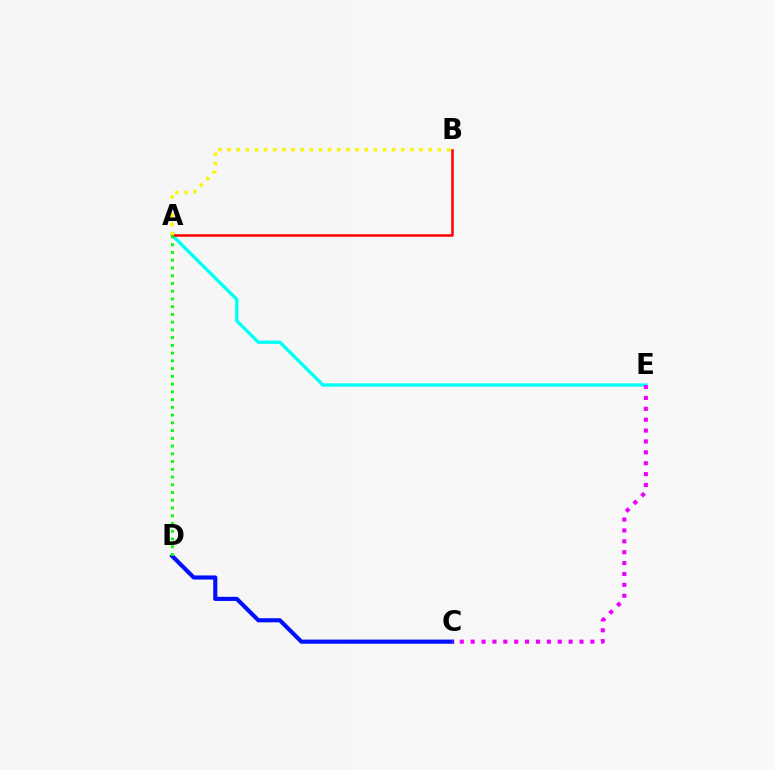{('A', 'E'): [{'color': '#00fff6', 'line_style': 'solid', 'thickness': 2.39}], ('A', 'B'): [{'color': '#ff0000', 'line_style': 'solid', 'thickness': 1.81}, {'color': '#fcf500', 'line_style': 'dotted', 'thickness': 2.48}], ('C', 'D'): [{'color': '#0010ff', 'line_style': 'solid', 'thickness': 2.97}], ('A', 'D'): [{'color': '#08ff00', 'line_style': 'dotted', 'thickness': 2.1}], ('C', 'E'): [{'color': '#ee00ff', 'line_style': 'dotted', 'thickness': 2.96}]}